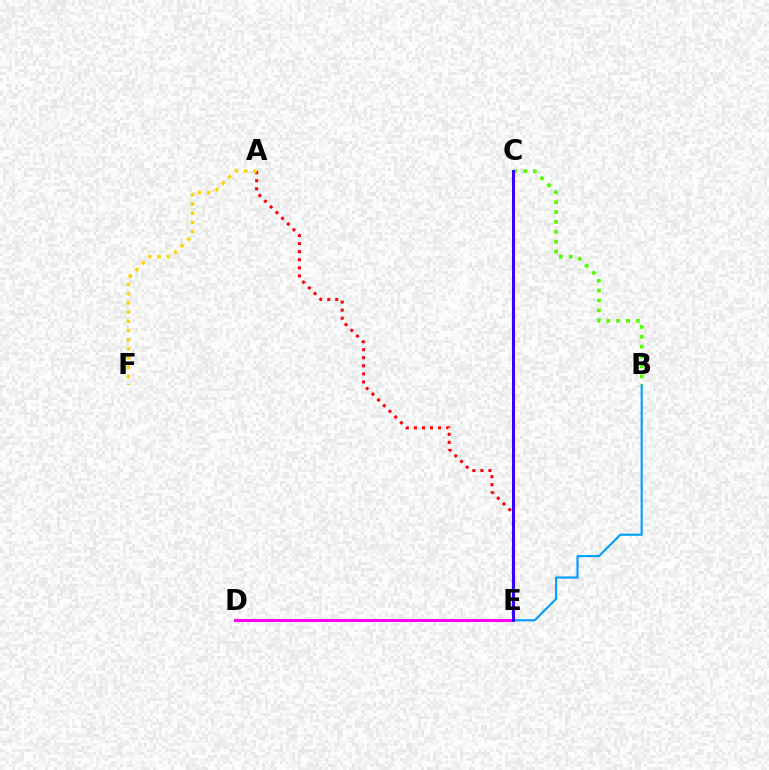{('C', 'E'): [{'color': '#00ff86', 'line_style': 'dashed', 'thickness': 1.89}, {'color': '#3700ff', 'line_style': 'solid', 'thickness': 2.17}], ('B', 'E'): [{'color': '#009eff', 'line_style': 'solid', 'thickness': 1.54}], ('A', 'E'): [{'color': '#ff0000', 'line_style': 'dotted', 'thickness': 2.19}], ('B', 'C'): [{'color': '#4fff00', 'line_style': 'dotted', 'thickness': 2.69}], ('D', 'E'): [{'color': '#ff00ed', 'line_style': 'solid', 'thickness': 2.16}], ('A', 'F'): [{'color': '#ffd500', 'line_style': 'dotted', 'thickness': 2.5}]}